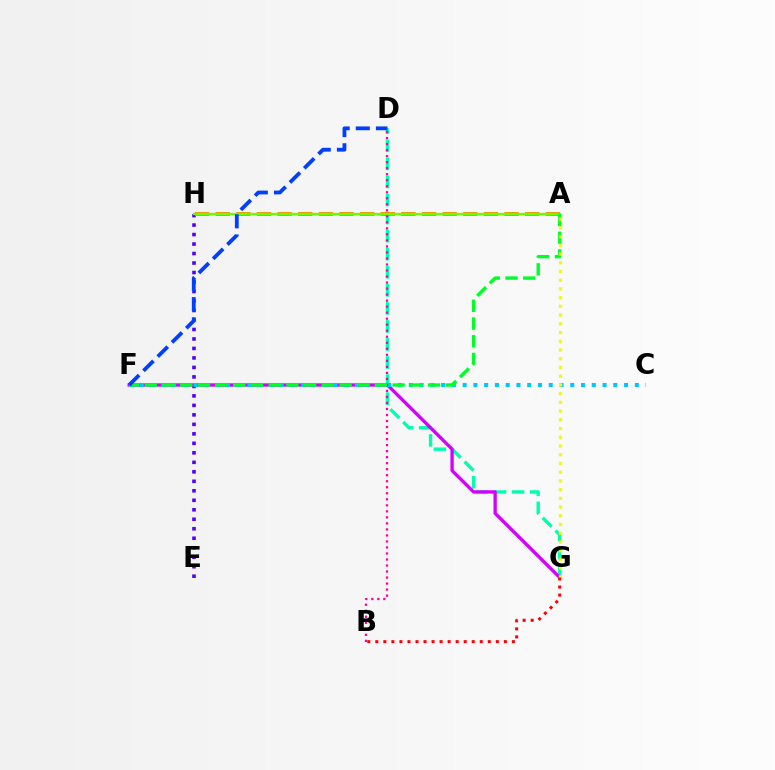{('D', 'G'): [{'color': '#00ffaf', 'line_style': 'dashed', 'thickness': 2.45}], ('E', 'H'): [{'color': '#4f00ff', 'line_style': 'dotted', 'thickness': 2.58}], ('F', 'G'): [{'color': '#d600ff', 'line_style': 'solid', 'thickness': 2.41}], ('C', 'F'): [{'color': '#00c7ff', 'line_style': 'dotted', 'thickness': 2.92}], ('A', 'H'): [{'color': '#ff8800', 'line_style': 'dashed', 'thickness': 2.8}, {'color': '#66ff00', 'line_style': 'solid', 'thickness': 1.65}], ('B', 'D'): [{'color': '#ff00a0', 'line_style': 'dotted', 'thickness': 1.64}], ('A', 'F'): [{'color': '#00ff27', 'line_style': 'dashed', 'thickness': 2.4}], ('D', 'F'): [{'color': '#003fff', 'line_style': 'dashed', 'thickness': 2.74}], ('A', 'G'): [{'color': '#eeff00', 'line_style': 'dotted', 'thickness': 2.37}], ('B', 'G'): [{'color': '#ff0000', 'line_style': 'dotted', 'thickness': 2.18}]}